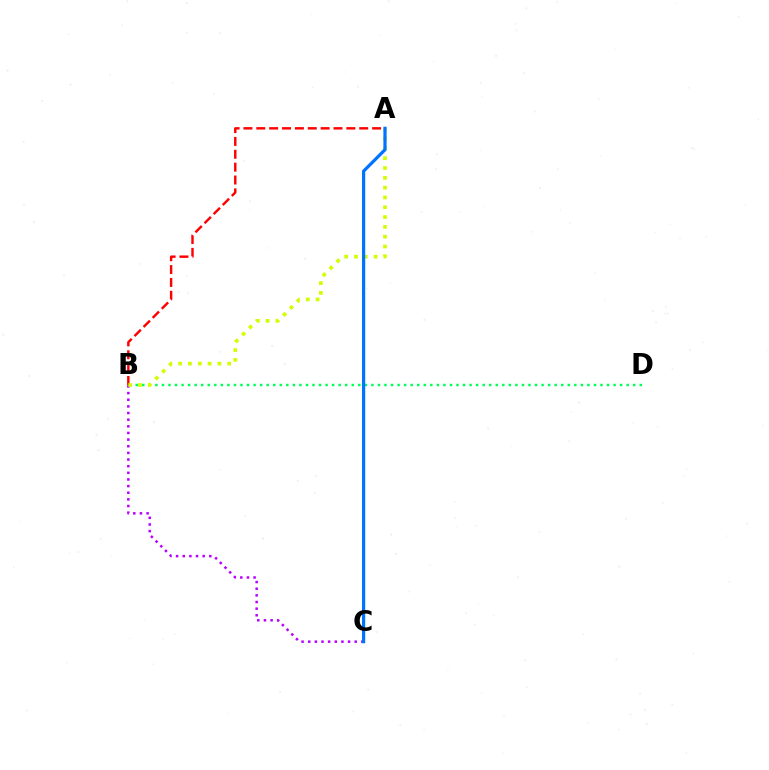{('A', 'B'): [{'color': '#ff0000', 'line_style': 'dashed', 'thickness': 1.75}, {'color': '#d1ff00', 'line_style': 'dotted', 'thickness': 2.66}], ('B', 'D'): [{'color': '#00ff5c', 'line_style': 'dotted', 'thickness': 1.78}], ('B', 'C'): [{'color': '#b900ff', 'line_style': 'dotted', 'thickness': 1.8}], ('A', 'C'): [{'color': '#0074ff', 'line_style': 'solid', 'thickness': 2.31}]}